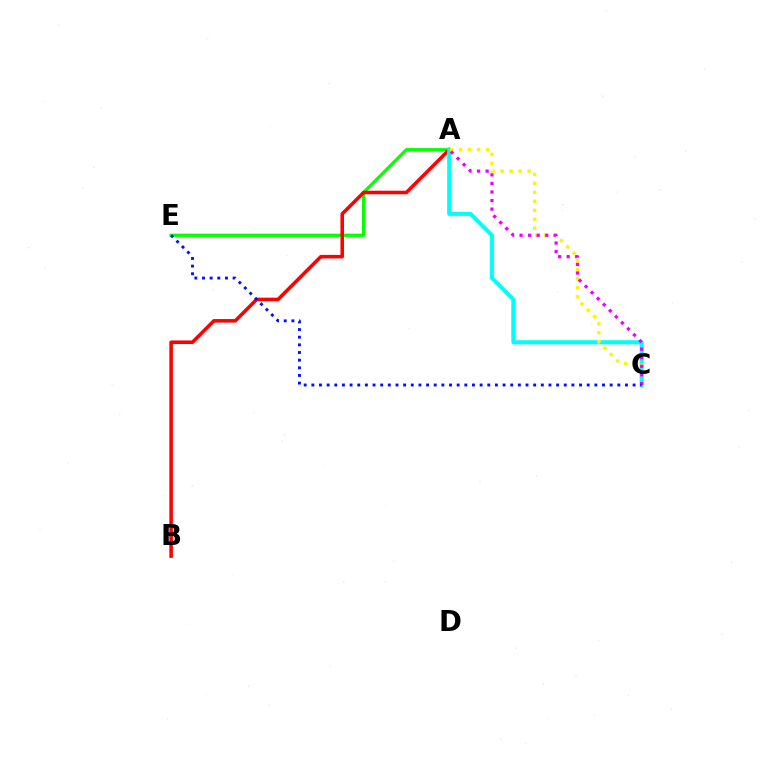{('A', 'E'): [{'color': '#08ff00', 'line_style': 'solid', 'thickness': 2.35}], ('A', 'B'): [{'color': '#ff0000', 'line_style': 'solid', 'thickness': 2.56}], ('A', 'C'): [{'color': '#00fff6', 'line_style': 'solid', 'thickness': 2.92}, {'color': '#fcf500', 'line_style': 'dotted', 'thickness': 2.44}, {'color': '#ee00ff', 'line_style': 'dotted', 'thickness': 2.33}], ('C', 'E'): [{'color': '#0010ff', 'line_style': 'dotted', 'thickness': 2.08}]}